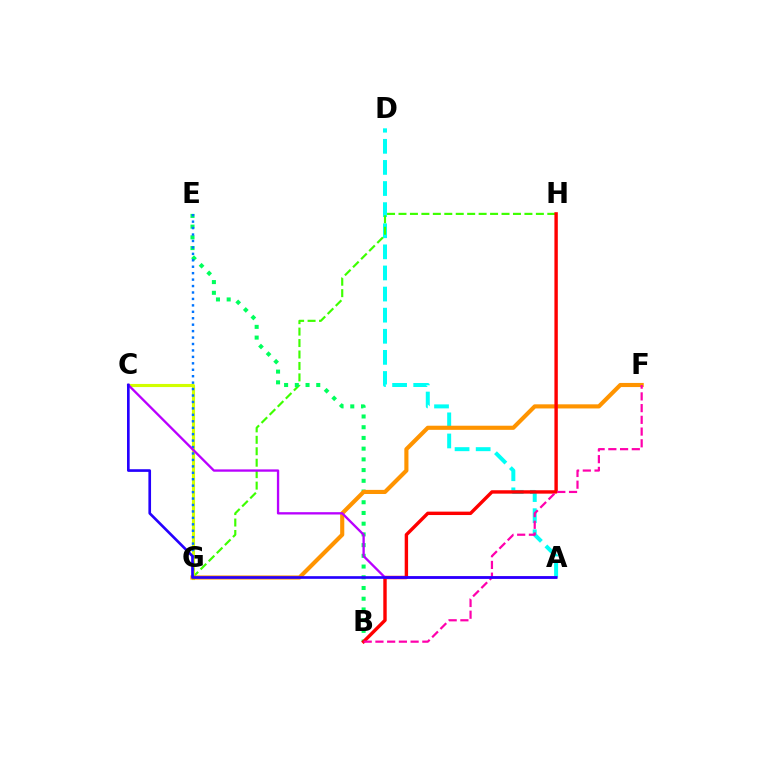{('A', 'D'): [{'color': '#00fff6', 'line_style': 'dashed', 'thickness': 2.87}], ('G', 'H'): [{'color': '#3dff00', 'line_style': 'dashed', 'thickness': 1.56}], ('B', 'E'): [{'color': '#00ff5c', 'line_style': 'dotted', 'thickness': 2.91}], ('C', 'G'): [{'color': '#d1ff00', 'line_style': 'solid', 'thickness': 2.24}], ('F', 'G'): [{'color': '#ff9400', 'line_style': 'solid', 'thickness': 2.97}], ('E', 'G'): [{'color': '#0074ff', 'line_style': 'dotted', 'thickness': 1.75}], ('B', 'H'): [{'color': '#ff0000', 'line_style': 'solid', 'thickness': 2.45}], ('A', 'C'): [{'color': '#b900ff', 'line_style': 'solid', 'thickness': 1.67}, {'color': '#2500ff', 'line_style': 'solid', 'thickness': 1.91}], ('B', 'F'): [{'color': '#ff00ac', 'line_style': 'dashed', 'thickness': 1.59}]}